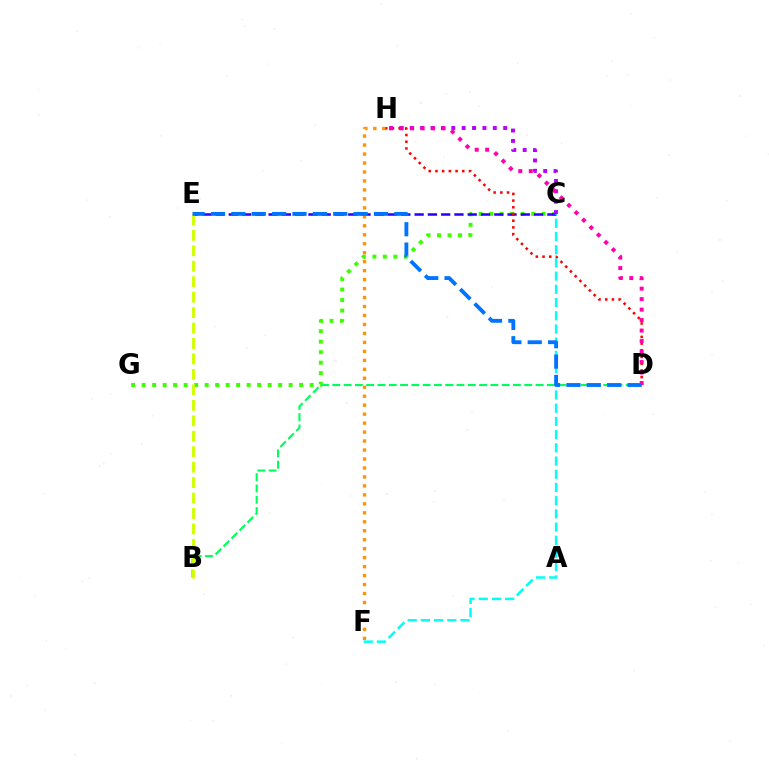{('C', 'G'): [{'color': '#3dff00', 'line_style': 'dotted', 'thickness': 2.85}], ('C', 'H'): [{'color': '#b900ff', 'line_style': 'dotted', 'thickness': 2.82}], ('C', 'E'): [{'color': '#2500ff', 'line_style': 'dashed', 'thickness': 1.8}], ('D', 'H'): [{'color': '#ff0000', 'line_style': 'dotted', 'thickness': 1.82}, {'color': '#ff00ac', 'line_style': 'dotted', 'thickness': 2.85}], ('B', 'D'): [{'color': '#00ff5c', 'line_style': 'dashed', 'thickness': 1.53}], ('F', 'H'): [{'color': '#ff9400', 'line_style': 'dotted', 'thickness': 2.44}], ('C', 'F'): [{'color': '#00fff6', 'line_style': 'dashed', 'thickness': 1.79}], ('B', 'E'): [{'color': '#d1ff00', 'line_style': 'dashed', 'thickness': 2.1}], ('D', 'E'): [{'color': '#0074ff', 'line_style': 'dashed', 'thickness': 2.77}]}